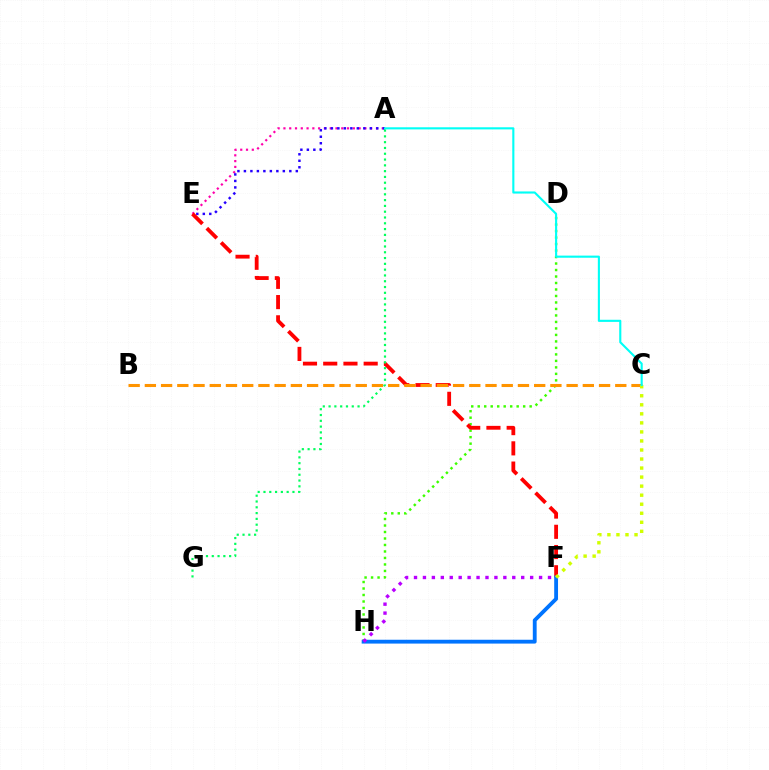{('A', 'E'): [{'color': '#ff00ac', 'line_style': 'dotted', 'thickness': 1.57}, {'color': '#2500ff', 'line_style': 'dotted', 'thickness': 1.76}], ('D', 'H'): [{'color': '#3dff00', 'line_style': 'dotted', 'thickness': 1.76}], ('E', 'F'): [{'color': '#ff0000', 'line_style': 'dashed', 'thickness': 2.75}], ('B', 'C'): [{'color': '#ff9400', 'line_style': 'dashed', 'thickness': 2.2}], ('F', 'H'): [{'color': '#0074ff', 'line_style': 'solid', 'thickness': 2.76}, {'color': '#b900ff', 'line_style': 'dotted', 'thickness': 2.43}], ('C', 'F'): [{'color': '#d1ff00', 'line_style': 'dotted', 'thickness': 2.46}], ('A', 'C'): [{'color': '#00fff6', 'line_style': 'solid', 'thickness': 1.52}], ('A', 'G'): [{'color': '#00ff5c', 'line_style': 'dotted', 'thickness': 1.57}]}